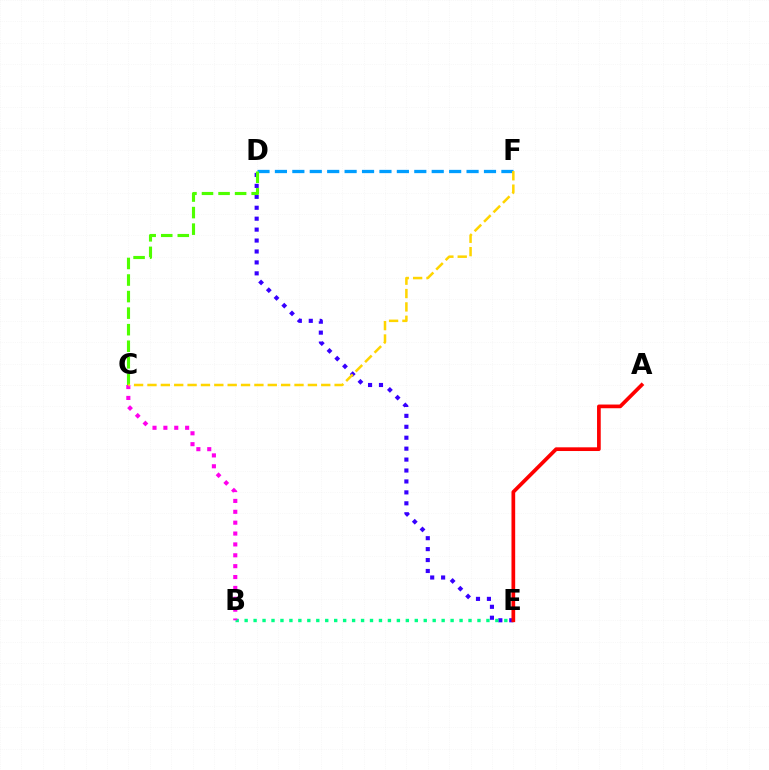{('D', 'E'): [{'color': '#3700ff', 'line_style': 'dotted', 'thickness': 2.97}], ('D', 'F'): [{'color': '#009eff', 'line_style': 'dashed', 'thickness': 2.37}], ('B', 'E'): [{'color': '#00ff86', 'line_style': 'dotted', 'thickness': 2.43}], ('A', 'E'): [{'color': '#ff0000', 'line_style': 'solid', 'thickness': 2.67}], ('C', 'D'): [{'color': '#4fff00', 'line_style': 'dashed', 'thickness': 2.25}], ('B', 'C'): [{'color': '#ff00ed', 'line_style': 'dotted', 'thickness': 2.95}], ('C', 'F'): [{'color': '#ffd500', 'line_style': 'dashed', 'thickness': 1.82}]}